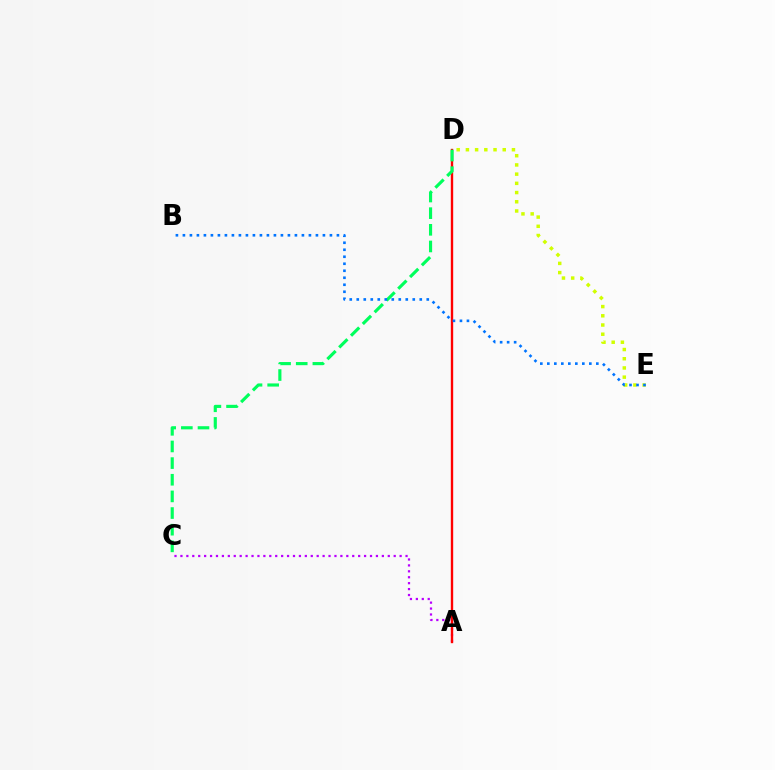{('A', 'C'): [{'color': '#b900ff', 'line_style': 'dotted', 'thickness': 1.61}], ('A', 'D'): [{'color': '#ff0000', 'line_style': 'solid', 'thickness': 1.71}], ('D', 'E'): [{'color': '#d1ff00', 'line_style': 'dotted', 'thickness': 2.5}], ('C', 'D'): [{'color': '#00ff5c', 'line_style': 'dashed', 'thickness': 2.26}], ('B', 'E'): [{'color': '#0074ff', 'line_style': 'dotted', 'thickness': 1.9}]}